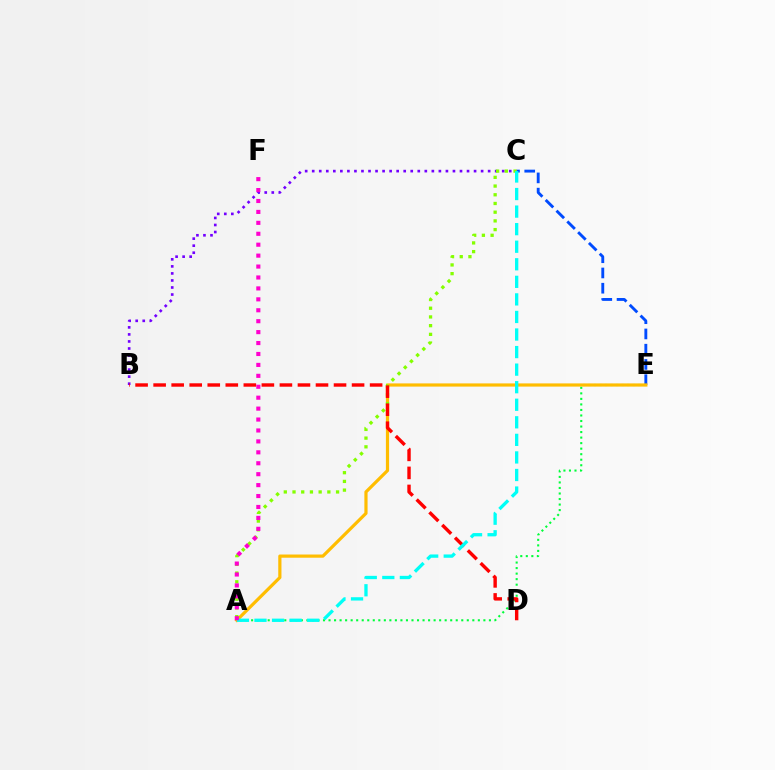{('C', 'E'): [{'color': '#004bff', 'line_style': 'dashed', 'thickness': 2.07}], ('B', 'C'): [{'color': '#7200ff', 'line_style': 'dotted', 'thickness': 1.91}], ('A', 'E'): [{'color': '#00ff39', 'line_style': 'dotted', 'thickness': 1.5}, {'color': '#ffbd00', 'line_style': 'solid', 'thickness': 2.3}], ('A', 'C'): [{'color': '#84ff00', 'line_style': 'dotted', 'thickness': 2.37}, {'color': '#00fff6', 'line_style': 'dashed', 'thickness': 2.39}], ('B', 'D'): [{'color': '#ff0000', 'line_style': 'dashed', 'thickness': 2.45}], ('A', 'F'): [{'color': '#ff00cf', 'line_style': 'dotted', 'thickness': 2.97}]}